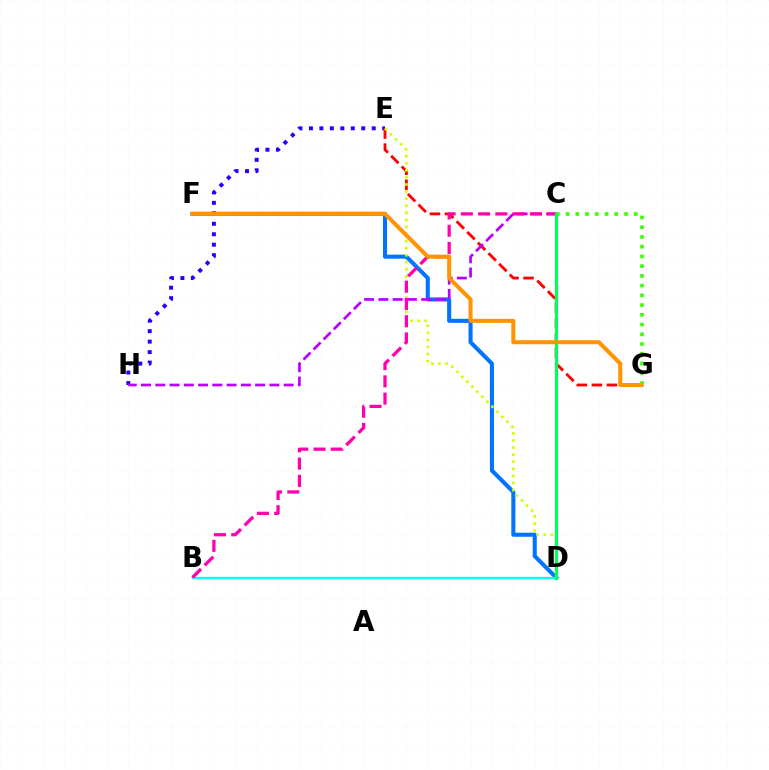{('E', 'H'): [{'color': '#2500ff', 'line_style': 'dotted', 'thickness': 2.84}], ('E', 'G'): [{'color': '#ff0000', 'line_style': 'dashed', 'thickness': 2.04}], ('C', 'G'): [{'color': '#3dff00', 'line_style': 'dotted', 'thickness': 2.65}], ('D', 'F'): [{'color': '#0074ff', 'line_style': 'solid', 'thickness': 2.93}], ('D', 'E'): [{'color': '#d1ff00', 'line_style': 'dotted', 'thickness': 1.92}], ('B', 'D'): [{'color': '#00fff6', 'line_style': 'solid', 'thickness': 1.68}], ('C', 'H'): [{'color': '#b900ff', 'line_style': 'dashed', 'thickness': 1.94}], ('B', 'C'): [{'color': '#ff00ac', 'line_style': 'dashed', 'thickness': 2.34}], ('C', 'D'): [{'color': '#00ff5c', 'line_style': 'solid', 'thickness': 2.28}], ('F', 'G'): [{'color': '#ff9400', 'line_style': 'solid', 'thickness': 2.9}]}